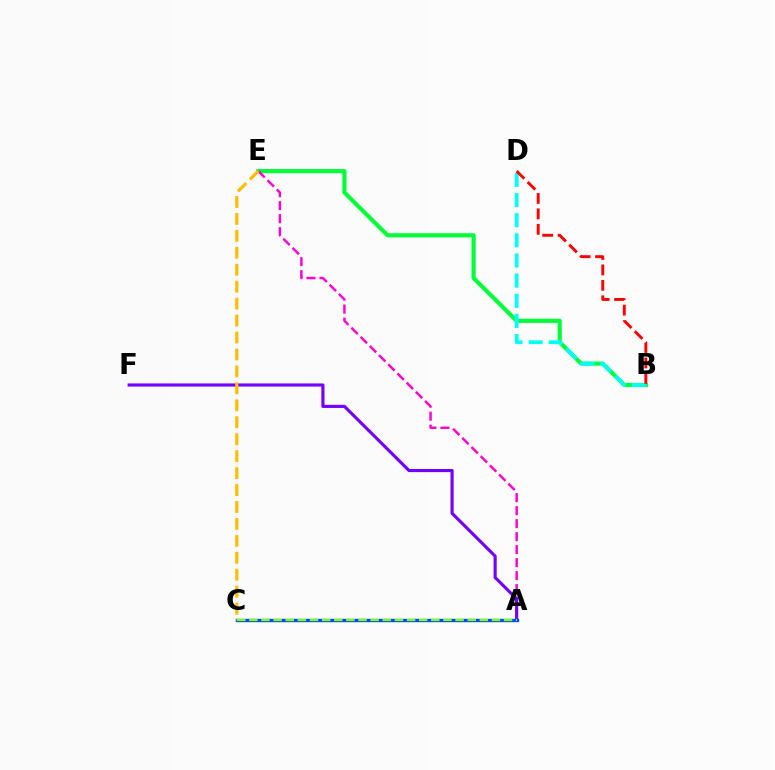{('B', 'E'): [{'color': '#00ff39', 'line_style': 'solid', 'thickness': 2.99}], ('B', 'D'): [{'color': '#00fff6', 'line_style': 'dashed', 'thickness': 2.74}, {'color': '#ff0000', 'line_style': 'dashed', 'thickness': 2.1}], ('A', 'E'): [{'color': '#ff00cf', 'line_style': 'dashed', 'thickness': 1.76}], ('A', 'F'): [{'color': '#7200ff', 'line_style': 'solid', 'thickness': 2.26}], ('A', 'C'): [{'color': '#004bff', 'line_style': 'solid', 'thickness': 2.44}, {'color': '#84ff00', 'line_style': 'dashed', 'thickness': 1.65}], ('C', 'E'): [{'color': '#ffbd00', 'line_style': 'dashed', 'thickness': 2.3}]}